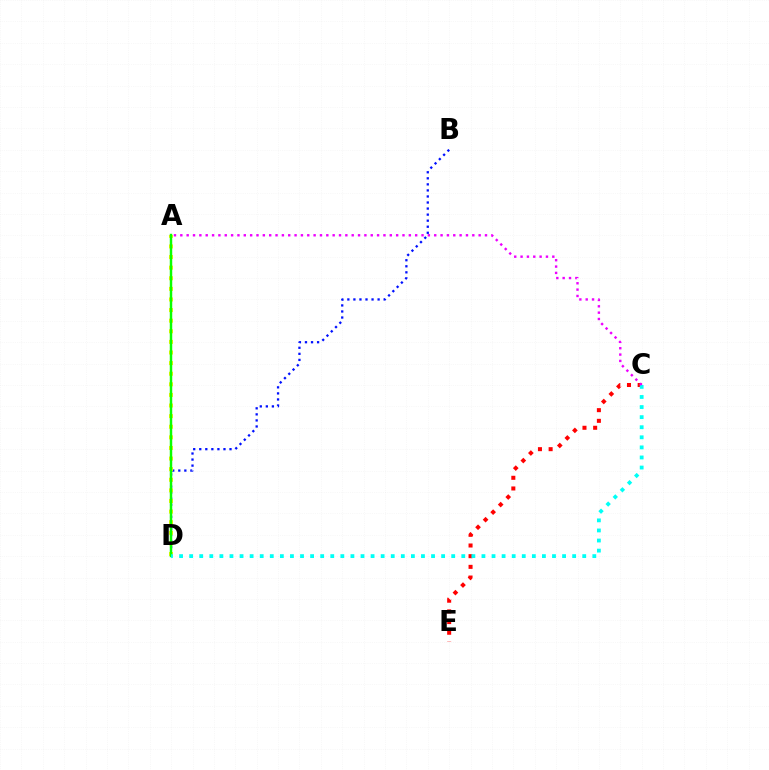{('B', 'D'): [{'color': '#0010ff', 'line_style': 'dotted', 'thickness': 1.64}], ('C', 'E'): [{'color': '#ff0000', 'line_style': 'dotted', 'thickness': 2.9}], ('A', 'D'): [{'color': '#fcf500', 'line_style': 'dotted', 'thickness': 2.88}, {'color': '#08ff00', 'line_style': 'solid', 'thickness': 1.77}], ('C', 'D'): [{'color': '#00fff6', 'line_style': 'dotted', 'thickness': 2.74}], ('A', 'C'): [{'color': '#ee00ff', 'line_style': 'dotted', 'thickness': 1.72}]}